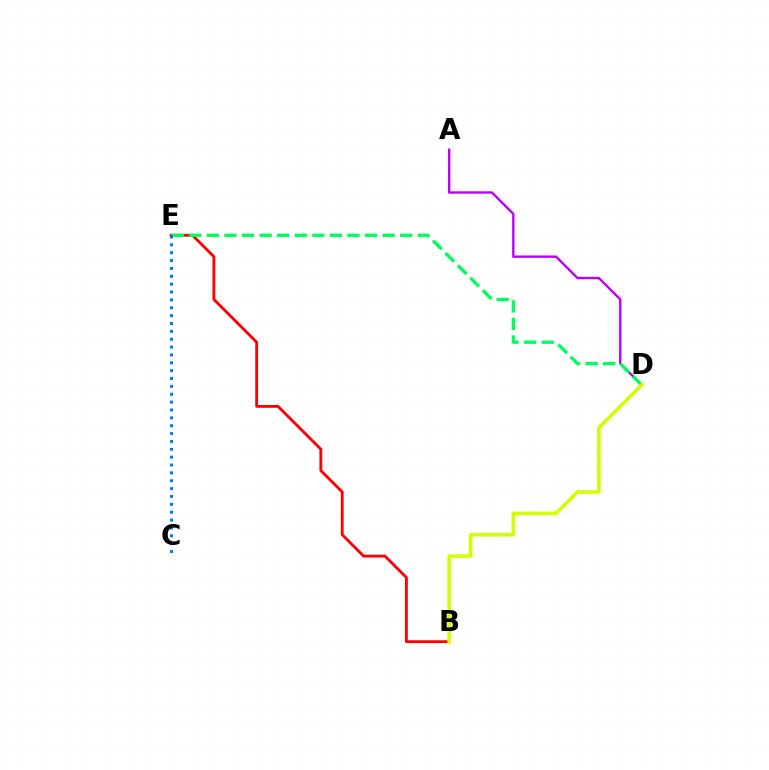{('A', 'D'): [{'color': '#b900ff', 'line_style': 'solid', 'thickness': 1.72}], ('B', 'E'): [{'color': '#ff0000', 'line_style': 'solid', 'thickness': 2.03}], ('D', 'E'): [{'color': '#00ff5c', 'line_style': 'dashed', 'thickness': 2.39}], ('C', 'E'): [{'color': '#0074ff', 'line_style': 'dotted', 'thickness': 2.14}], ('B', 'D'): [{'color': '#d1ff00', 'line_style': 'solid', 'thickness': 2.59}]}